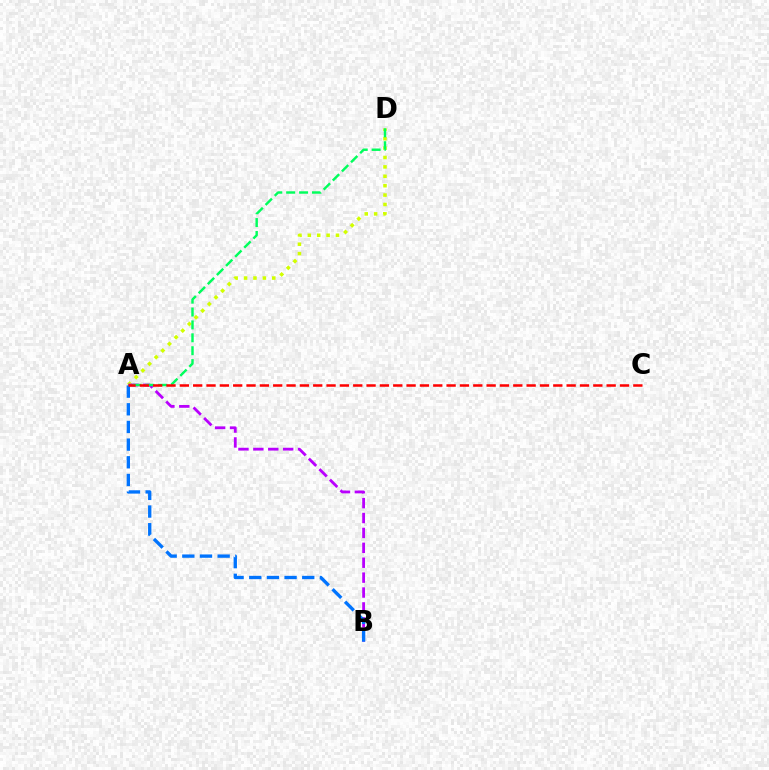{('A', 'D'): [{'color': '#d1ff00', 'line_style': 'dotted', 'thickness': 2.55}, {'color': '#00ff5c', 'line_style': 'dashed', 'thickness': 1.75}], ('A', 'B'): [{'color': '#b900ff', 'line_style': 'dashed', 'thickness': 2.02}, {'color': '#0074ff', 'line_style': 'dashed', 'thickness': 2.4}], ('A', 'C'): [{'color': '#ff0000', 'line_style': 'dashed', 'thickness': 1.81}]}